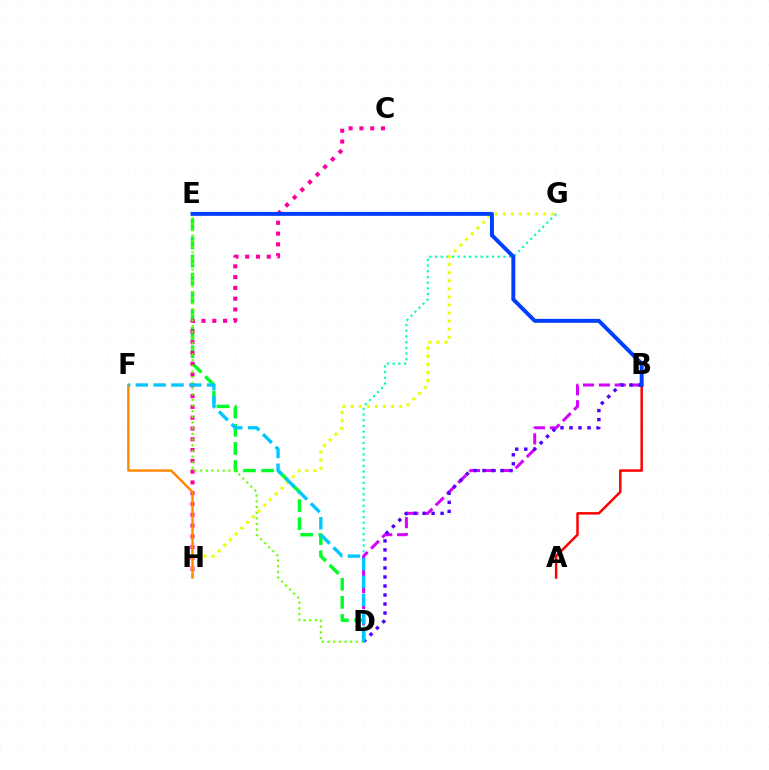{('D', 'E'): [{'color': '#00ff27', 'line_style': 'dashed', 'thickness': 2.46}, {'color': '#66ff00', 'line_style': 'dotted', 'thickness': 1.54}], ('D', 'G'): [{'color': '#00ffaf', 'line_style': 'dotted', 'thickness': 1.55}], ('C', 'H'): [{'color': '#ff00a0', 'line_style': 'dotted', 'thickness': 2.93}], ('B', 'D'): [{'color': '#d600ff', 'line_style': 'dashed', 'thickness': 2.16}, {'color': '#4f00ff', 'line_style': 'dotted', 'thickness': 2.45}], ('G', 'H'): [{'color': '#eeff00', 'line_style': 'dotted', 'thickness': 2.2}], ('A', 'B'): [{'color': '#ff0000', 'line_style': 'solid', 'thickness': 1.79}], ('F', 'H'): [{'color': '#ff8800', 'line_style': 'solid', 'thickness': 1.74}], ('B', 'E'): [{'color': '#003fff', 'line_style': 'solid', 'thickness': 2.84}], ('D', 'F'): [{'color': '#00c7ff', 'line_style': 'dashed', 'thickness': 2.42}]}